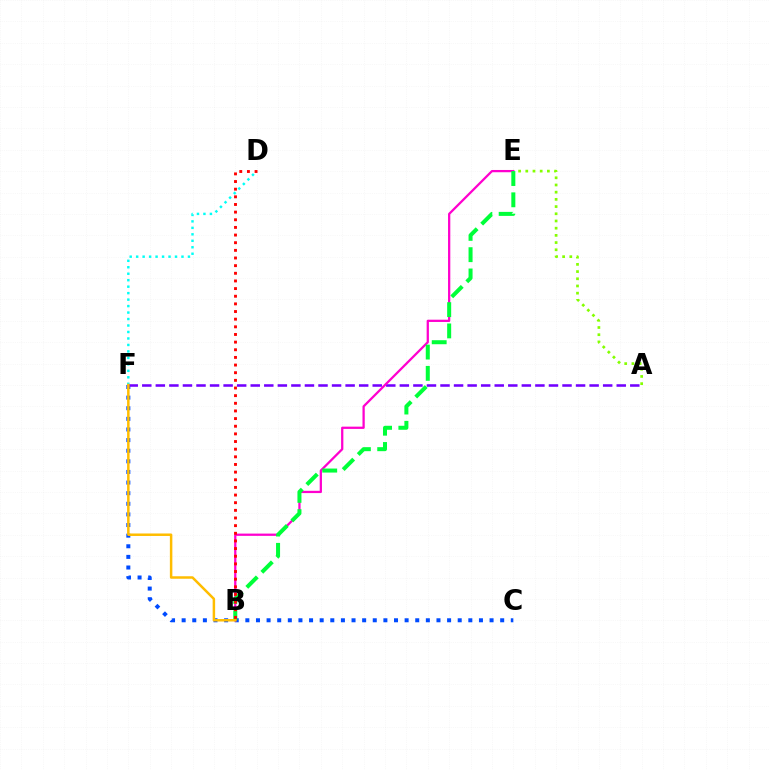{('D', 'F'): [{'color': '#00fff6', 'line_style': 'dotted', 'thickness': 1.76}], ('C', 'F'): [{'color': '#004bff', 'line_style': 'dotted', 'thickness': 2.88}], ('A', 'E'): [{'color': '#84ff00', 'line_style': 'dotted', 'thickness': 1.96}], ('A', 'F'): [{'color': '#7200ff', 'line_style': 'dashed', 'thickness': 1.84}], ('B', 'E'): [{'color': '#ff00cf', 'line_style': 'solid', 'thickness': 1.63}, {'color': '#00ff39', 'line_style': 'dashed', 'thickness': 2.89}], ('B', 'F'): [{'color': '#ffbd00', 'line_style': 'solid', 'thickness': 1.79}], ('B', 'D'): [{'color': '#ff0000', 'line_style': 'dotted', 'thickness': 2.08}]}